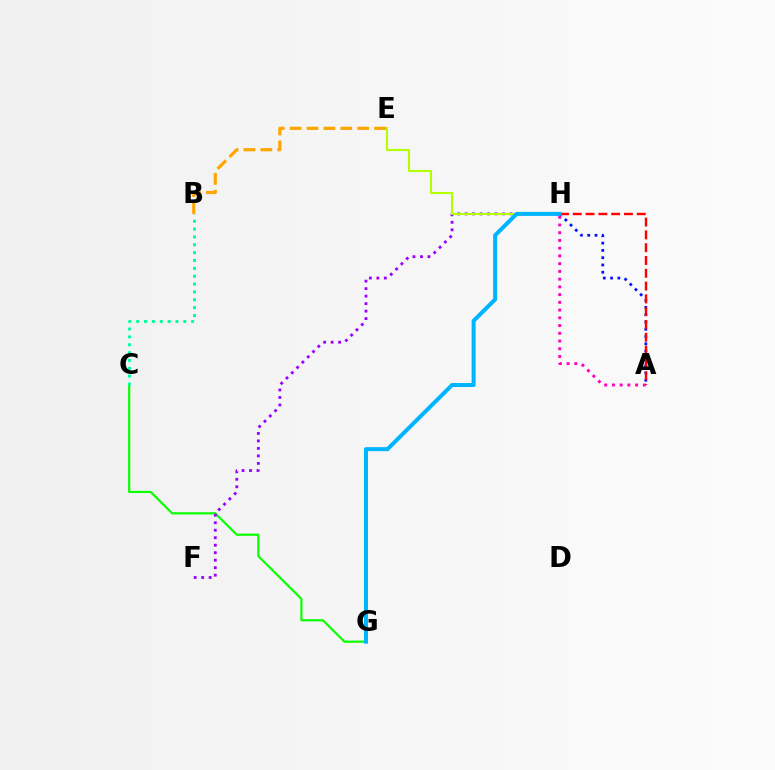{('C', 'G'): [{'color': '#08ff00', 'line_style': 'solid', 'thickness': 1.57}], ('F', 'H'): [{'color': '#9b00ff', 'line_style': 'dotted', 'thickness': 2.03}], ('A', 'H'): [{'color': '#0010ff', 'line_style': 'dotted', 'thickness': 1.98}, {'color': '#ff0000', 'line_style': 'dashed', 'thickness': 1.74}, {'color': '#ff00bd', 'line_style': 'dotted', 'thickness': 2.1}], ('B', 'C'): [{'color': '#00ff9d', 'line_style': 'dotted', 'thickness': 2.13}], ('B', 'E'): [{'color': '#ffa500', 'line_style': 'dashed', 'thickness': 2.3}], ('E', 'H'): [{'color': '#b3ff00', 'line_style': 'solid', 'thickness': 1.52}], ('G', 'H'): [{'color': '#00b5ff', 'line_style': 'solid', 'thickness': 2.9}]}